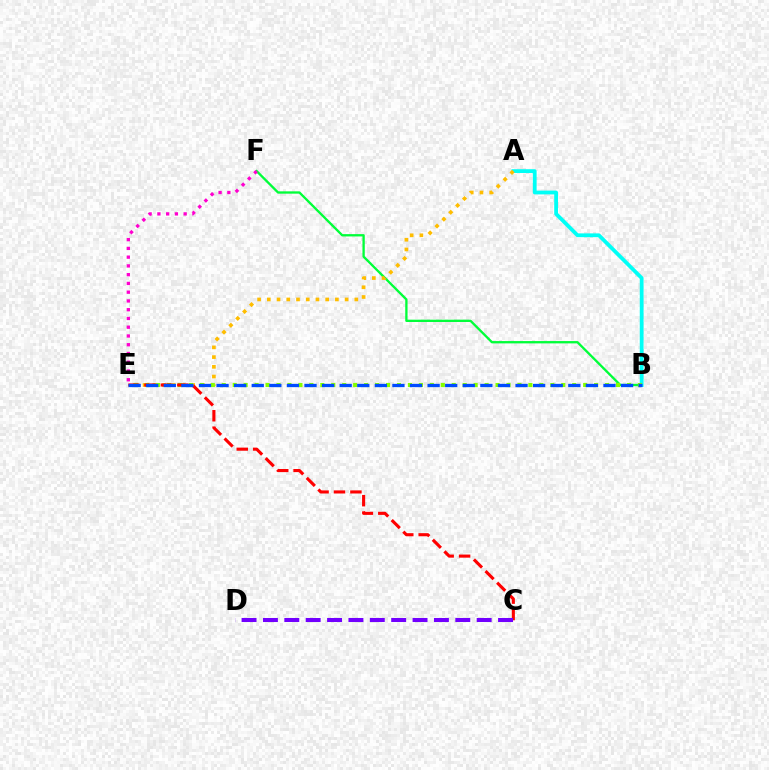{('B', 'F'): [{'color': '#00ff39', 'line_style': 'solid', 'thickness': 1.67}], ('A', 'B'): [{'color': '#00fff6', 'line_style': 'solid', 'thickness': 2.73}], ('A', 'E'): [{'color': '#ffbd00', 'line_style': 'dotted', 'thickness': 2.64}], ('B', 'E'): [{'color': '#84ff00', 'line_style': 'dotted', 'thickness': 2.98}, {'color': '#004bff', 'line_style': 'dashed', 'thickness': 2.39}], ('C', 'E'): [{'color': '#ff0000', 'line_style': 'dashed', 'thickness': 2.23}], ('C', 'D'): [{'color': '#7200ff', 'line_style': 'dashed', 'thickness': 2.9}], ('E', 'F'): [{'color': '#ff00cf', 'line_style': 'dotted', 'thickness': 2.38}]}